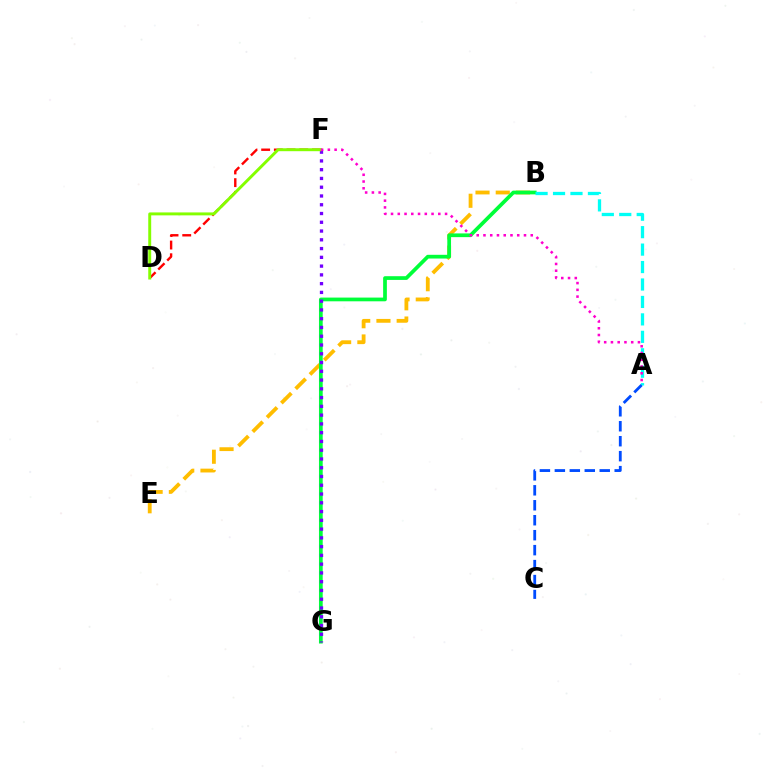{('B', 'E'): [{'color': '#ffbd00', 'line_style': 'dashed', 'thickness': 2.75}], ('D', 'F'): [{'color': '#ff0000', 'line_style': 'dashed', 'thickness': 1.72}, {'color': '#84ff00', 'line_style': 'solid', 'thickness': 2.11}], ('B', 'G'): [{'color': '#00ff39', 'line_style': 'solid', 'thickness': 2.68}], ('F', 'G'): [{'color': '#7200ff', 'line_style': 'dotted', 'thickness': 2.38}], ('A', 'B'): [{'color': '#00fff6', 'line_style': 'dashed', 'thickness': 2.37}], ('A', 'F'): [{'color': '#ff00cf', 'line_style': 'dotted', 'thickness': 1.83}], ('A', 'C'): [{'color': '#004bff', 'line_style': 'dashed', 'thickness': 2.03}]}